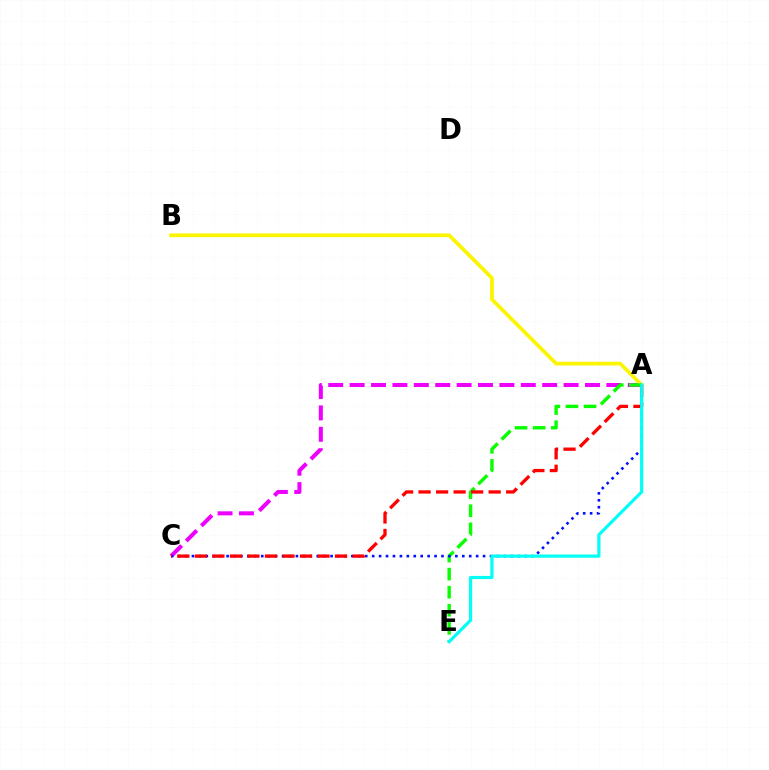{('A', 'C'): [{'color': '#ee00ff', 'line_style': 'dashed', 'thickness': 2.91}, {'color': '#0010ff', 'line_style': 'dotted', 'thickness': 1.88}, {'color': '#ff0000', 'line_style': 'dashed', 'thickness': 2.38}], ('A', 'B'): [{'color': '#fcf500', 'line_style': 'solid', 'thickness': 2.67}], ('A', 'E'): [{'color': '#08ff00', 'line_style': 'dashed', 'thickness': 2.45}, {'color': '#00fff6', 'line_style': 'solid', 'thickness': 2.3}]}